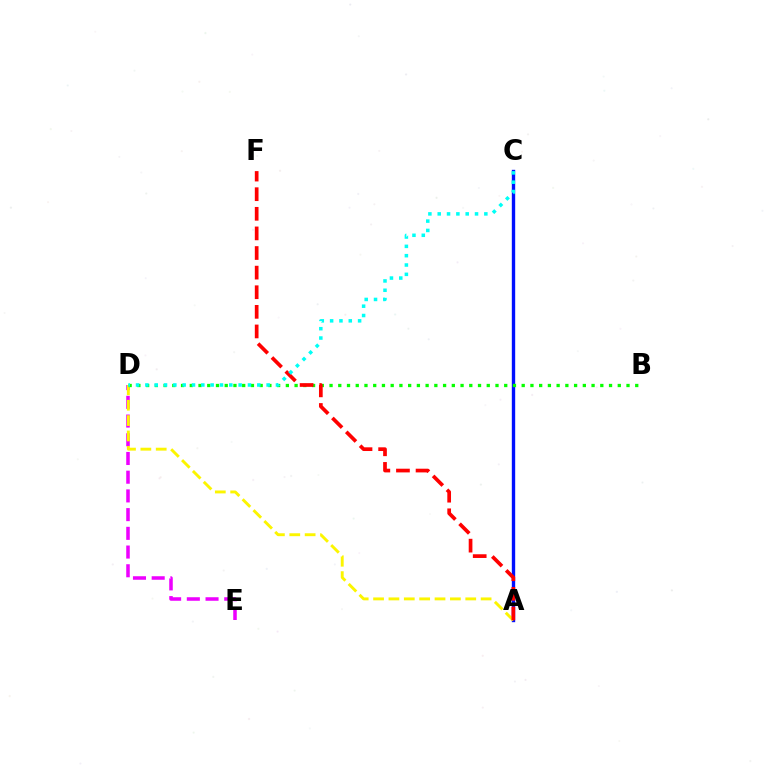{('A', 'C'): [{'color': '#0010ff', 'line_style': 'solid', 'thickness': 2.42}], ('D', 'E'): [{'color': '#ee00ff', 'line_style': 'dashed', 'thickness': 2.54}], ('A', 'D'): [{'color': '#fcf500', 'line_style': 'dashed', 'thickness': 2.09}], ('B', 'D'): [{'color': '#08ff00', 'line_style': 'dotted', 'thickness': 2.37}], ('A', 'F'): [{'color': '#ff0000', 'line_style': 'dashed', 'thickness': 2.66}], ('C', 'D'): [{'color': '#00fff6', 'line_style': 'dotted', 'thickness': 2.53}]}